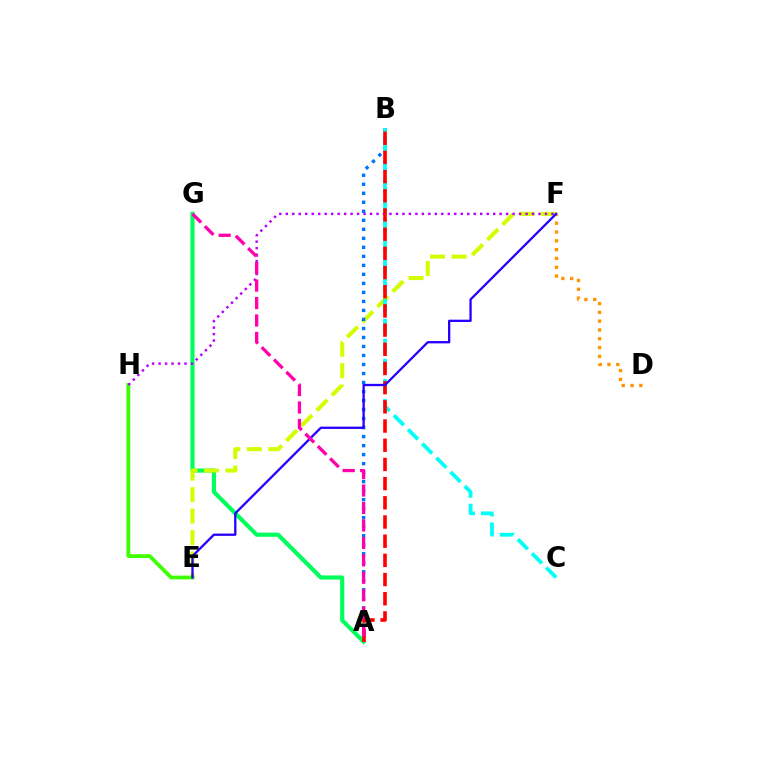{('A', 'G'): [{'color': '#00ff5c', 'line_style': 'solid', 'thickness': 2.99}, {'color': '#ff00ac', 'line_style': 'dashed', 'thickness': 2.37}], ('E', 'F'): [{'color': '#d1ff00', 'line_style': 'dashed', 'thickness': 2.92}, {'color': '#2500ff', 'line_style': 'solid', 'thickness': 1.66}], ('A', 'B'): [{'color': '#0074ff', 'line_style': 'dotted', 'thickness': 2.45}, {'color': '#ff0000', 'line_style': 'dashed', 'thickness': 2.61}], ('E', 'H'): [{'color': '#3dff00', 'line_style': 'solid', 'thickness': 2.72}], ('F', 'H'): [{'color': '#b900ff', 'line_style': 'dotted', 'thickness': 1.76}], ('B', 'C'): [{'color': '#00fff6', 'line_style': 'dashed', 'thickness': 2.72}], ('D', 'F'): [{'color': '#ff9400', 'line_style': 'dotted', 'thickness': 2.39}]}